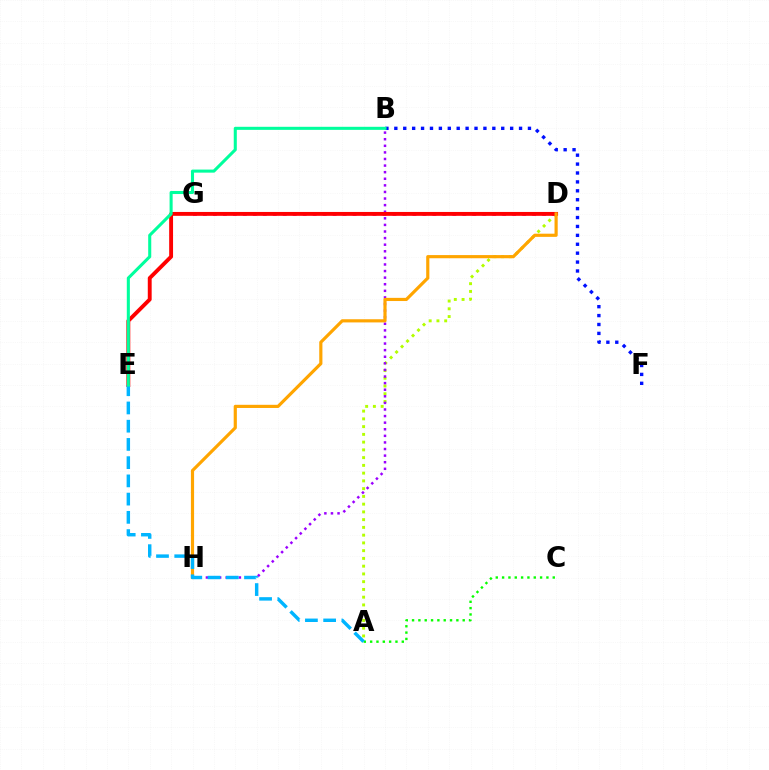{('A', 'D'): [{'color': '#b3ff00', 'line_style': 'dotted', 'thickness': 2.11}], ('B', 'H'): [{'color': '#9b00ff', 'line_style': 'dotted', 'thickness': 1.79}], ('A', 'C'): [{'color': '#08ff00', 'line_style': 'dotted', 'thickness': 1.72}], ('B', 'F'): [{'color': '#0010ff', 'line_style': 'dotted', 'thickness': 2.42}], ('D', 'G'): [{'color': '#ff00bd', 'line_style': 'dotted', 'thickness': 2.71}], ('D', 'E'): [{'color': '#ff0000', 'line_style': 'solid', 'thickness': 2.8}], ('D', 'H'): [{'color': '#ffa500', 'line_style': 'solid', 'thickness': 2.28}], ('A', 'E'): [{'color': '#00b5ff', 'line_style': 'dashed', 'thickness': 2.48}], ('B', 'E'): [{'color': '#00ff9d', 'line_style': 'solid', 'thickness': 2.2}]}